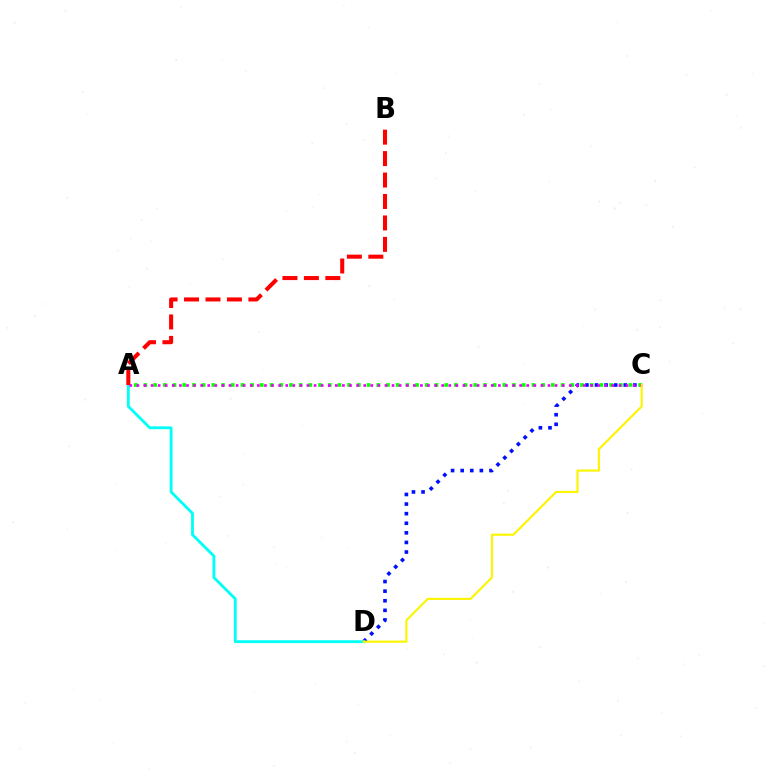{('C', 'D'): [{'color': '#0010ff', 'line_style': 'dotted', 'thickness': 2.61}, {'color': '#fcf500', 'line_style': 'solid', 'thickness': 1.54}], ('A', 'D'): [{'color': '#00fff6', 'line_style': 'solid', 'thickness': 2.04}], ('A', 'C'): [{'color': '#08ff00', 'line_style': 'dotted', 'thickness': 2.64}, {'color': '#ee00ff', 'line_style': 'dotted', 'thickness': 1.93}], ('A', 'B'): [{'color': '#ff0000', 'line_style': 'dashed', 'thickness': 2.91}]}